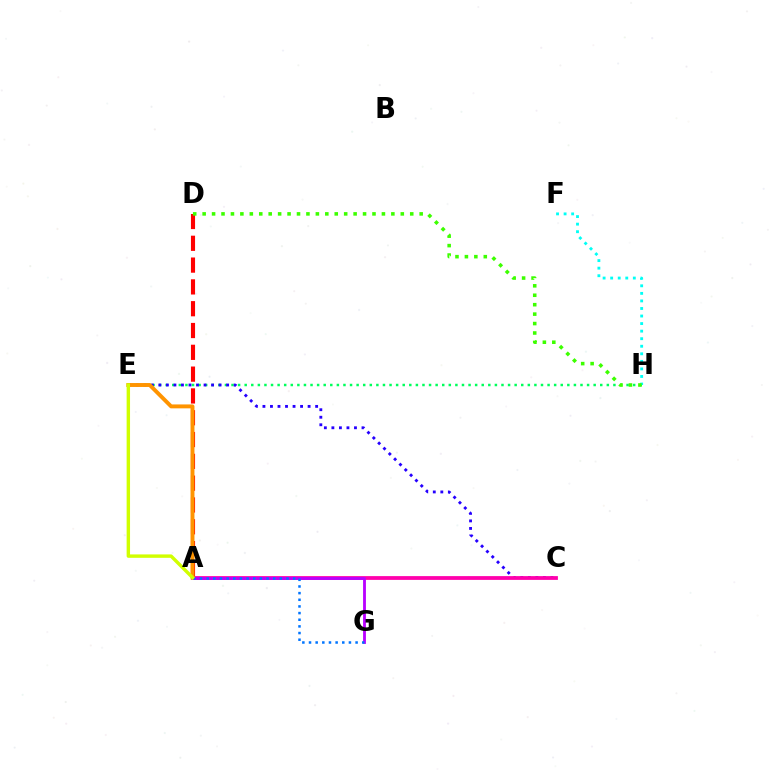{('E', 'H'): [{'color': '#00ff5c', 'line_style': 'dotted', 'thickness': 1.79}], ('A', 'D'): [{'color': '#ff0000', 'line_style': 'dashed', 'thickness': 2.96}], ('C', 'E'): [{'color': '#2500ff', 'line_style': 'dotted', 'thickness': 2.05}], ('A', 'C'): [{'color': '#ff00ac', 'line_style': 'solid', 'thickness': 2.72}], ('A', 'G'): [{'color': '#b900ff', 'line_style': 'solid', 'thickness': 2.04}, {'color': '#0074ff', 'line_style': 'dotted', 'thickness': 1.81}], ('A', 'E'): [{'color': '#ff9400', 'line_style': 'solid', 'thickness': 2.82}, {'color': '#d1ff00', 'line_style': 'solid', 'thickness': 2.45}], ('F', 'H'): [{'color': '#00fff6', 'line_style': 'dotted', 'thickness': 2.05}], ('D', 'H'): [{'color': '#3dff00', 'line_style': 'dotted', 'thickness': 2.56}]}